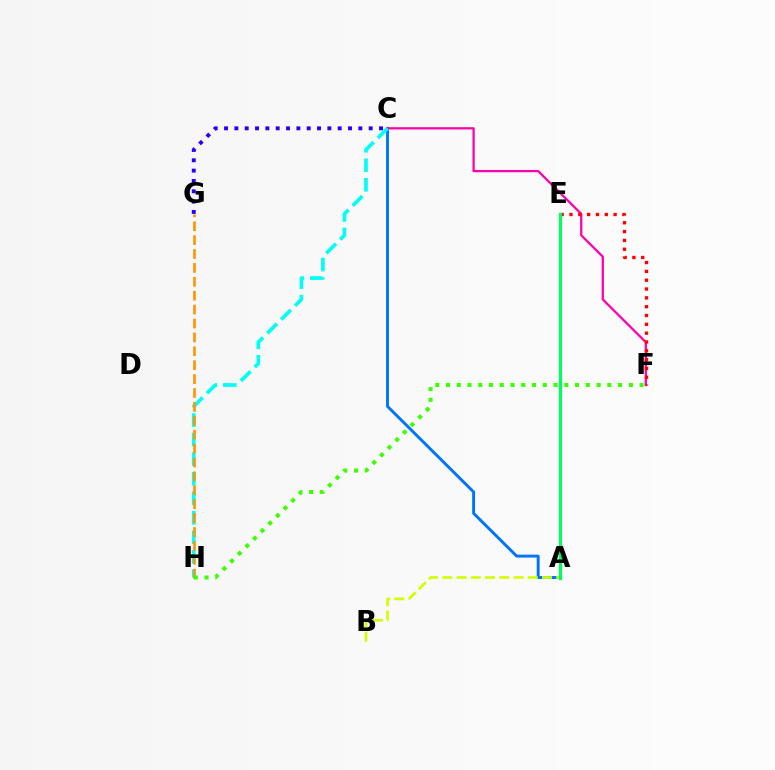{('A', 'C'): [{'color': '#0074ff', 'line_style': 'solid', 'thickness': 2.11}], ('C', 'G'): [{'color': '#2500ff', 'line_style': 'dotted', 'thickness': 2.81}], ('C', 'F'): [{'color': '#ff00ac', 'line_style': 'solid', 'thickness': 1.64}], ('C', 'H'): [{'color': '#00fff6', 'line_style': 'dashed', 'thickness': 2.65}], ('E', 'F'): [{'color': '#ff0000', 'line_style': 'dotted', 'thickness': 2.4}], ('A', 'B'): [{'color': '#d1ff00', 'line_style': 'dashed', 'thickness': 1.93}], ('A', 'E'): [{'color': '#b900ff', 'line_style': 'dashed', 'thickness': 1.99}, {'color': '#00ff5c', 'line_style': 'solid', 'thickness': 2.34}], ('G', 'H'): [{'color': '#ff9400', 'line_style': 'dashed', 'thickness': 1.89}], ('F', 'H'): [{'color': '#3dff00', 'line_style': 'dotted', 'thickness': 2.92}]}